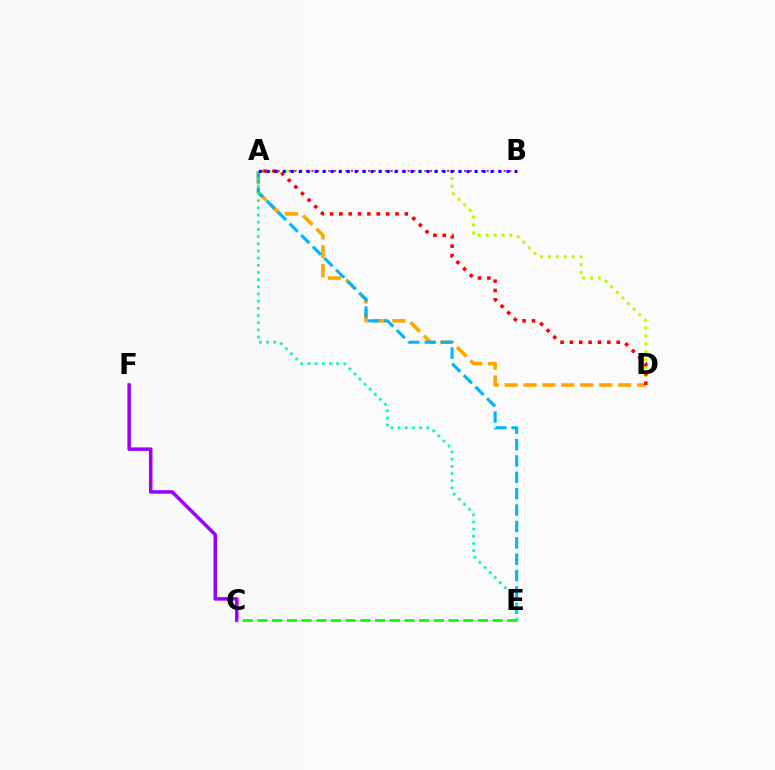{('A', 'D'): [{'color': '#ffa500', 'line_style': 'dashed', 'thickness': 2.57}, {'color': '#b3ff00', 'line_style': 'dotted', 'thickness': 2.15}, {'color': '#ff0000', 'line_style': 'dotted', 'thickness': 2.54}], ('C', 'F'): [{'color': '#9b00ff', 'line_style': 'solid', 'thickness': 2.55}], ('A', 'E'): [{'color': '#00b5ff', 'line_style': 'dashed', 'thickness': 2.22}, {'color': '#00ff9d', 'line_style': 'dotted', 'thickness': 1.95}], ('C', 'E'): [{'color': '#08ff00', 'line_style': 'dashed', 'thickness': 2.0}], ('A', 'B'): [{'color': '#ff00bd', 'line_style': 'dotted', 'thickness': 1.54}, {'color': '#0010ff', 'line_style': 'dotted', 'thickness': 2.17}]}